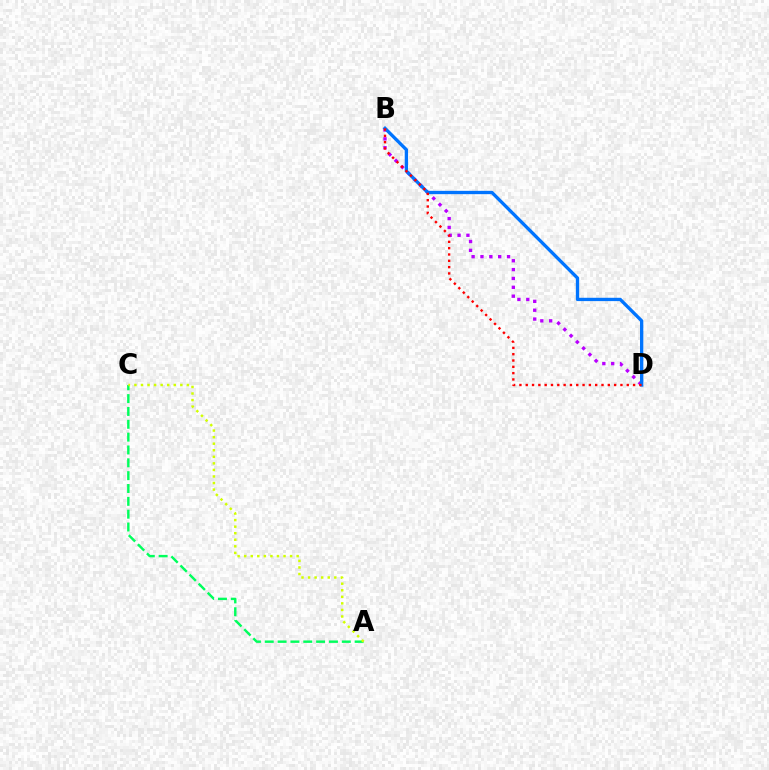{('A', 'C'): [{'color': '#00ff5c', 'line_style': 'dashed', 'thickness': 1.74}, {'color': '#d1ff00', 'line_style': 'dotted', 'thickness': 1.78}], ('B', 'D'): [{'color': '#b900ff', 'line_style': 'dotted', 'thickness': 2.41}, {'color': '#0074ff', 'line_style': 'solid', 'thickness': 2.39}, {'color': '#ff0000', 'line_style': 'dotted', 'thickness': 1.72}]}